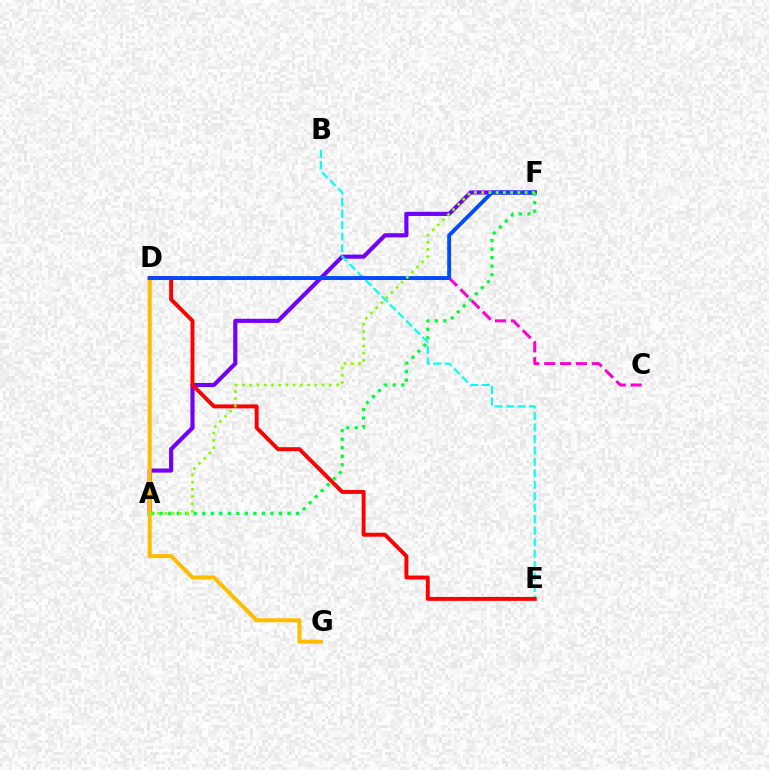{('A', 'F'): [{'color': '#7200ff', 'line_style': 'solid', 'thickness': 2.98}, {'color': '#00ff39', 'line_style': 'dotted', 'thickness': 2.32}, {'color': '#84ff00', 'line_style': 'dotted', 'thickness': 1.97}], ('D', 'G'): [{'color': '#ffbd00', 'line_style': 'solid', 'thickness': 2.88}], ('B', 'E'): [{'color': '#00fff6', 'line_style': 'dashed', 'thickness': 1.56}], ('D', 'E'): [{'color': '#ff0000', 'line_style': 'solid', 'thickness': 2.82}], ('C', 'D'): [{'color': '#ff00cf', 'line_style': 'dashed', 'thickness': 2.16}], ('D', 'F'): [{'color': '#004bff', 'line_style': 'solid', 'thickness': 2.81}]}